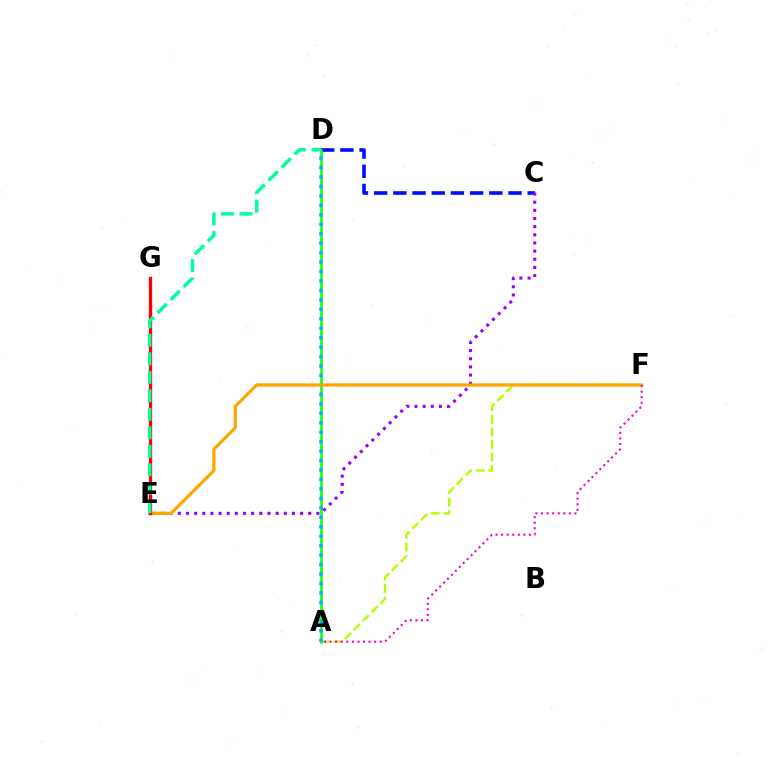{('C', 'D'): [{'color': '#0010ff', 'line_style': 'dashed', 'thickness': 2.61}], ('A', 'F'): [{'color': '#b3ff00', 'line_style': 'dashed', 'thickness': 1.71}, {'color': '#ff00bd', 'line_style': 'dotted', 'thickness': 1.51}], ('A', 'D'): [{'color': '#08ff00', 'line_style': 'solid', 'thickness': 1.81}, {'color': '#00b5ff', 'line_style': 'dotted', 'thickness': 2.57}], ('C', 'E'): [{'color': '#9b00ff', 'line_style': 'dotted', 'thickness': 2.22}], ('E', 'F'): [{'color': '#ffa500', 'line_style': 'solid', 'thickness': 2.31}], ('E', 'G'): [{'color': '#ff0000', 'line_style': 'solid', 'thickness': 2.39}], ('D', 'E'): [{'color': '#00ff9d', 'line_style': 'dashed', 'thickness': 2.51}]}